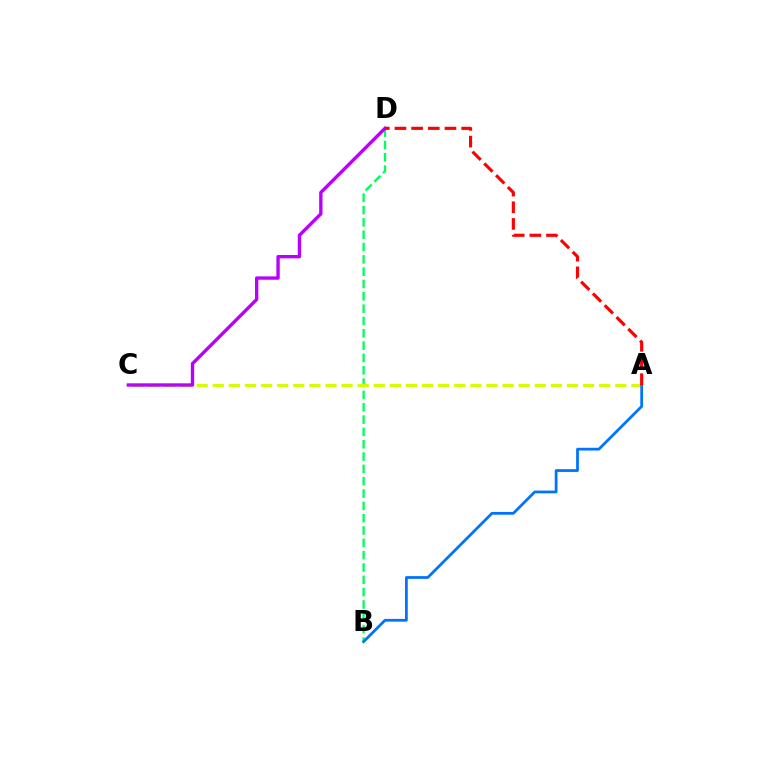{('B', 'D'): [{'color': '#00ff5c', 'line_style': 'dashed', 'thickness': 1.67}], ('A', 'C'): [{'color': '#d1ff00', 'line_style': 'dashed', 'thickness': 2.19}], ('C', 'D'): [{'color': '#b900ff', 'line_style': 'solid', 'thickness': 2.42}], ('A', 'B'): [{'color': '#0074ff', 'line_style': 'solid', 'thickness': 1.99}], ('A', 'D'): [{'color': '#ff0000', 'line_style': 'dashed', 'thickness': 2.27}]}